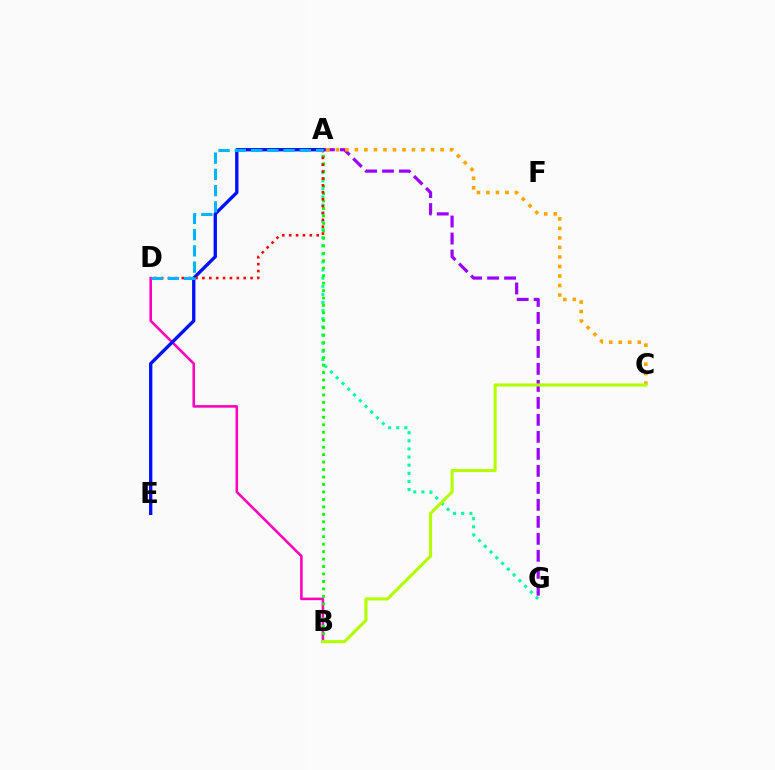{('A', 'G'): [{'color': '#9b00ff', 'line_style': 'dashed', 'thickness': 2.31}, {'color': '#00ff9d', 'line_style': 'dotted', 'thickness': 2.21}], ('B', 'D'): [{'color': '#ff00bd', 'line_style': 'solid', 'thickness': 1.85}], ('A', 'E'): [{'color': '#0010ff', 'line_style': 'solid', 'thickness': 2.4}], ('A', 'B'): [{'color': '#08ff00', 'line_style': 'dotted', 'thickness': 2.03}], ('A', 'C'): [{'color': '#ffa500', 'line_style': 'dotted', 'thickness': 2.58}], ('A', 'D'): [{'color': '#ff0000', 'line_style': 'dotted', 'thickness': 1.87}, {'color': '#00b5ff', 'line_style': 'dashed', 'thickness': 2.21}], ('B', 'C'): [{'color': '#b3ff00', 'line_style': 'solid', 'thickness': 2.23}]}